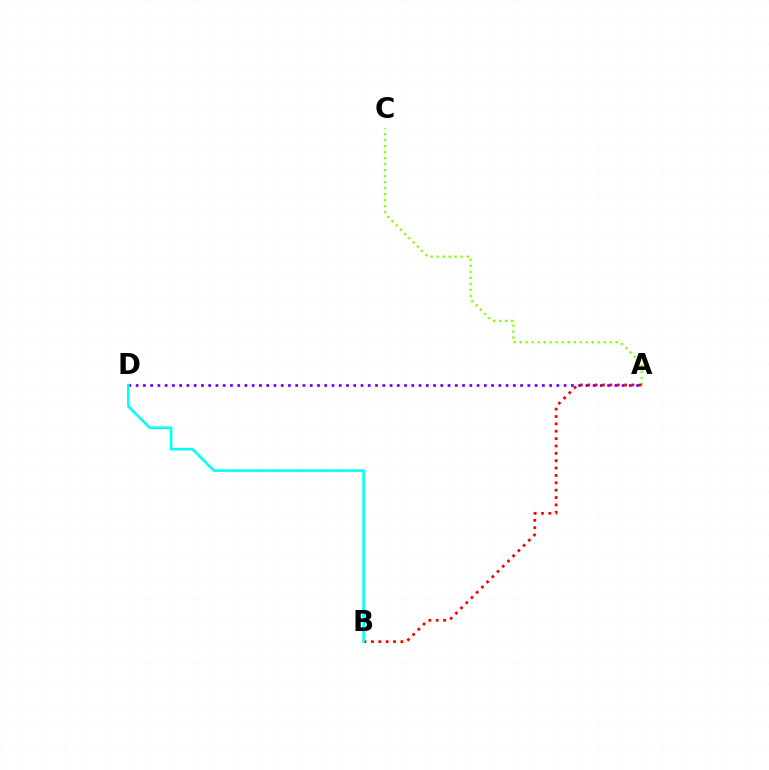{('A', 'C'): [{'color': '#84ff00', 'line_style': 'dotted', 'thickness': 1.63}], ('A', 'D'): [{'color': '#7200ff', 'line_style': 'dotted', 'thickness': 1.97}], ('A', 'B'): [{'color': '#ff0000', 'line_style': 'dotted', 'thickness': 2.0}], ('B', 'D'): [{'color': '#00fff6', 'line_style': 'solid', 'thickness': 1.88}]}